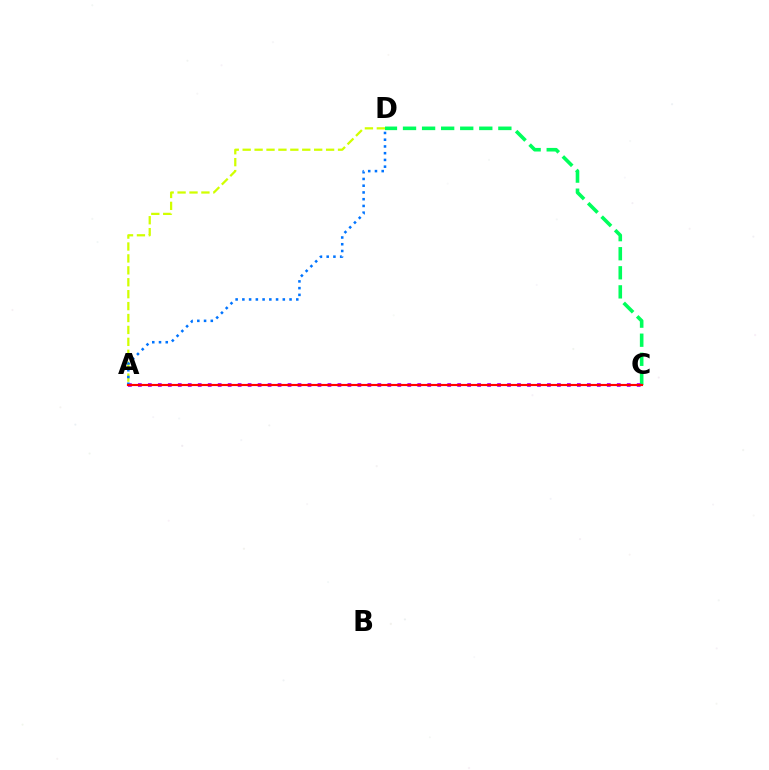{('C', 'D'): [{'color': '#00ff5c', 'line_style': 'dashed', 'thickness': 2.59}], ('A', 'D'): [{'color': '#d1ff00', 'line_style': 'dashed', 'thickness': 1.62}, {'color': '#0074ff', 'line_style': 'dotted', 'thickness': 1.83}], ('A', 'C'): [{'color': '#b900ff', 'line_style': 'dotted', 'thickness': 2.71}, {'color': '#ff0000', 'line_style': 'solid', 'thickness': 1.55}]}